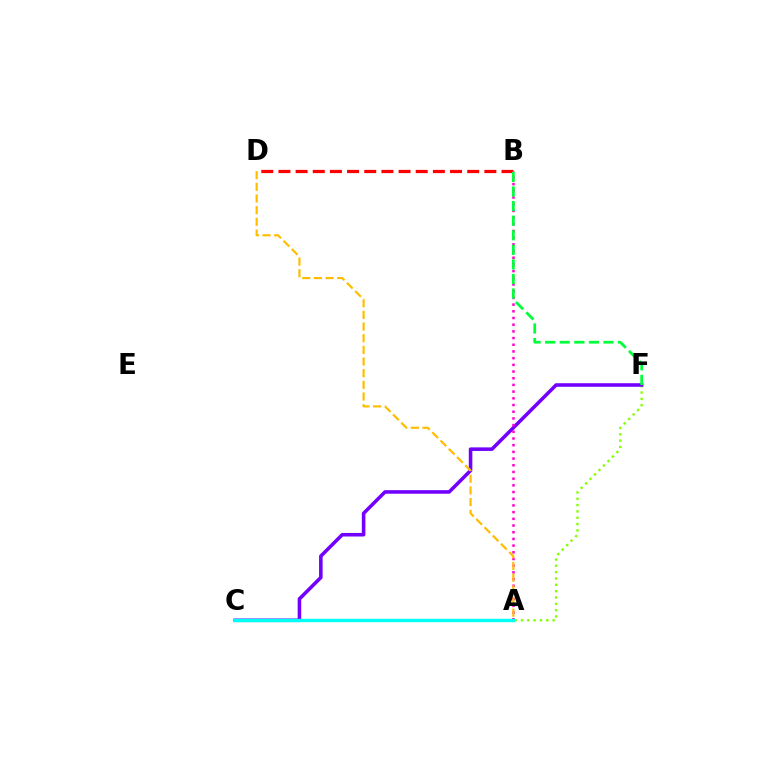{('C', 'F'): [{'color': '#84ff00', 'line_style': 'dotted', 'thickness': 1.72}, {'color': '#7200ff', 'line_style': 'solid', 'thickness': 2.57}], ('B', 'D'): [{'color': '#ff0000', 'line_style': 'dashed', 'thickness': 2.33}], ('A', 'B'): [{'color': '#ff00cf', 'line_style': 'dotted', 'thickness': 1.82}], ('A', 'D'): [{'color': '#ffbd00', 'line_style': 'dashed', 'thickness': 1.58}], ('B', 'F'): [{'color': '#00ff39', 'line_style': 'dashed', 'thickness': 1.98}], ('A', 'C'): [{'color': '#004bff', 'line_style': 'dashed', 'thickness': 2.05}, {'color': '#00fff6', 'line_style': 'solid', 'thickness': 2.43}]}